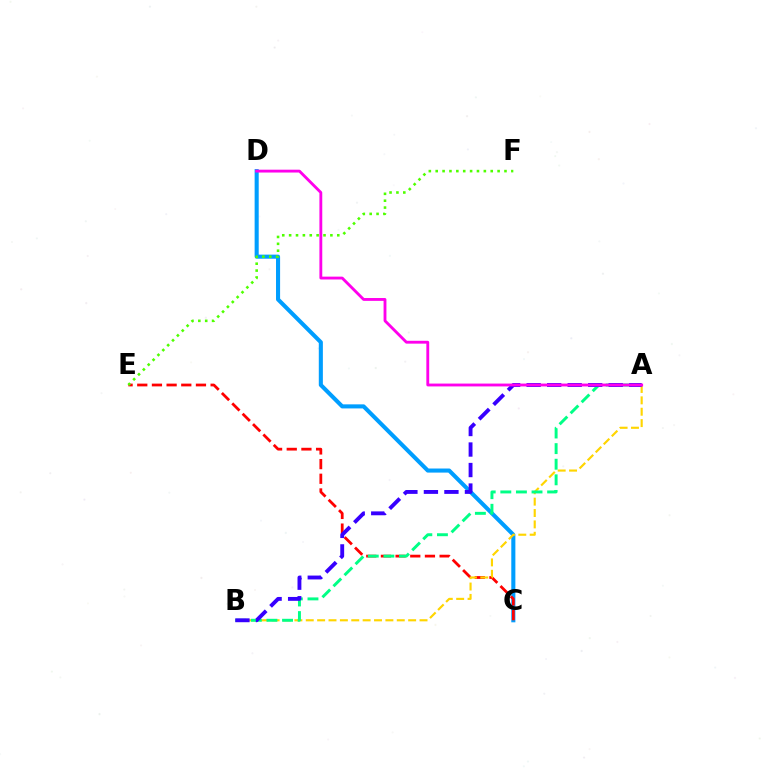{('C', 'D'): [{'color': '#009eff', 'line_style': 'solid', 'thickness': 2.94}], ('C', 'E'): [{'color': '#ff0000', 'line_style': 'dashed', 'thickness': 1.99}], ('A', 'B'): [{'color': '#ffd500', 'line_style': 'dashed', 'thickness': 1.55}, {'color': '#00ff86', 'line_style': 'dashed', 'thickness': 2.12}, {'color': '#3700ff', 'line_style': 'dashed', 'thickness': 2.79}], ('E', 'F'): [{'color': '#4fff00', 'line_style': 'dotted', 'thickness': 1.87}], ('A', 'D'): [{'color': '#ff00ed', 'line_style': 'solid', 'thickness': 2.05}]}